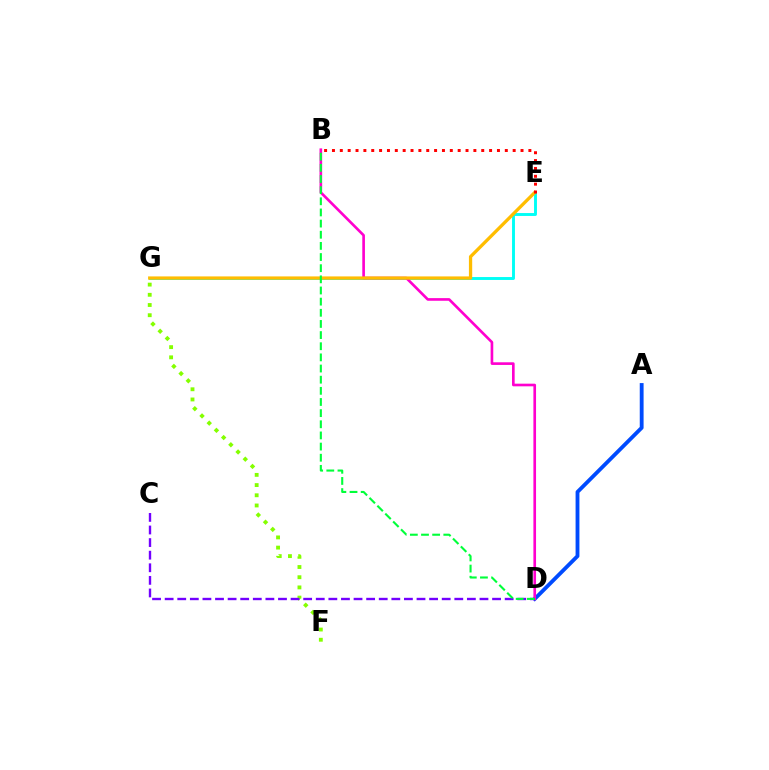{('A', 'D'): [{'color': '#004bff', 'line_style': 'solid', 'thickness': 2.76}], ('E', 'G'): [{'color': '#00fff6', 'line_style': 'solid', 'thickness': 2.09}, {'color': '#ffbd00', 'line_style': 'solid', 'thickness': 2.36}], ('B', 'D'): [{'color': '#ff00cf', 'line_style': 'solid', 'thickness': 1.91}, {'color': '#00ff39', 'line_style': 'dashed', 'thickness': 1.51}], ('B', 'E'): [{'color': '#ff0000', 'line_style': 'dotted', 'thickness': 2.13}], ('F', 'G'): [{'color': '#84ff00', 'line_style': 'dotted', 'thickness': 2.77}], ('C', 'D'): [{'color': '#7200ff', 'line_style': 'dashed', 'thickness': 1.71}]}